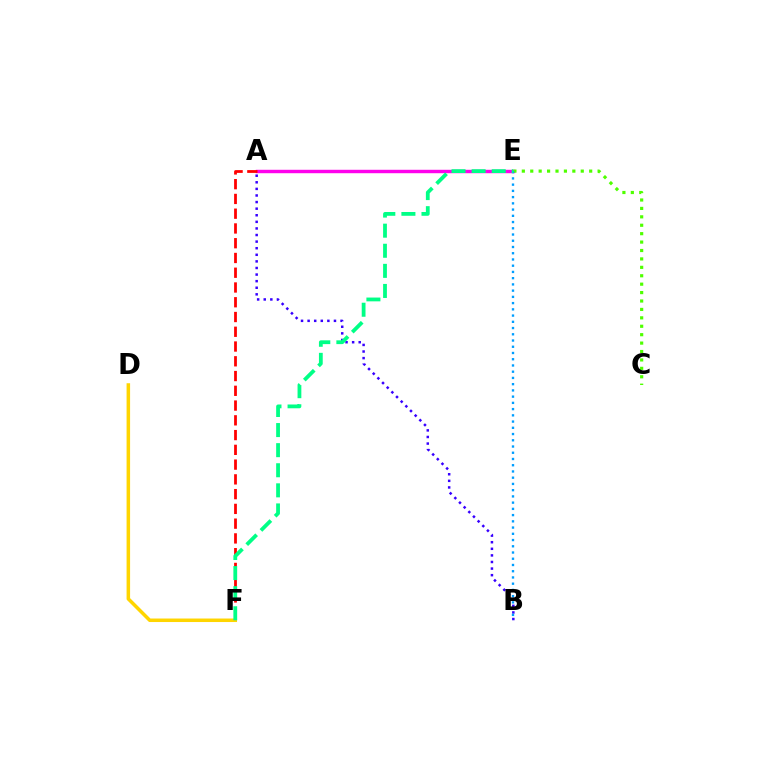{('A', 'E'): [{'color': '#ff00ed', 'line_style': 'solid', 'thickness': 2.47}], ('C', 'E'): [{'color': '#4fff00', 'line_style': 'dotted', 'thickness': 2.29}], ('D', 'F'): [{'color': '#ffd500', 'line_style': 'solid', 'thickness': 2.53}], ('A', 'B'): [{'color': '#3700ff', 'line_style': 'dotted', 'thickness': 1.79}], ('A', 'F'): [{'color': '#ff0000', 'line_style': 'dashed', 'thickness': 2.01}], ('B', 'E'): [{'color': '#009eff', 'line_style': 'dotted', 'thickness': 1.69}], ('E', 'F'): [{'color': '#00ff86', 'line_style': 'dashed', 'thickness': 2.73}]}